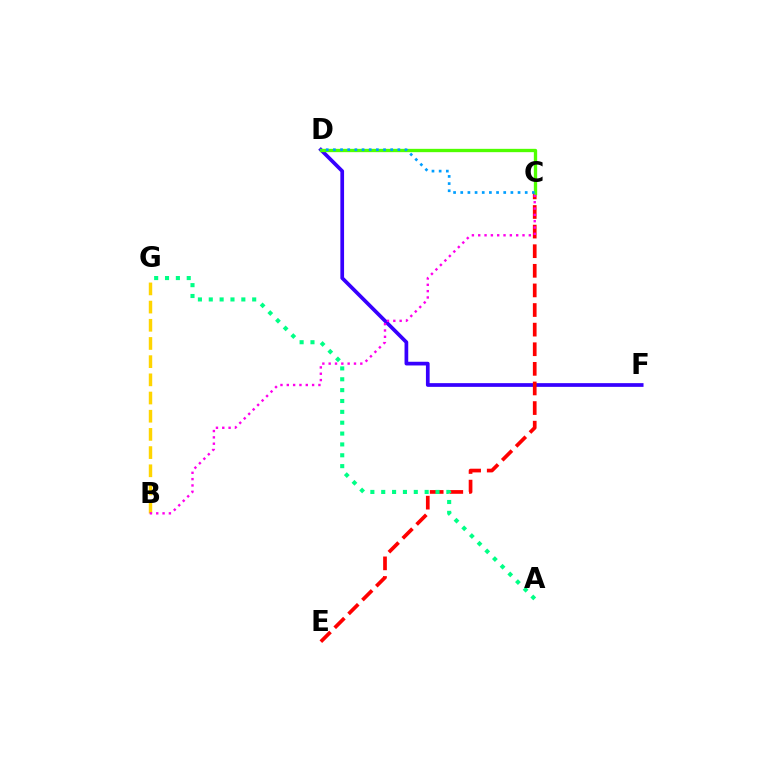{('D', 'F'): [{'color': '#3700ff', 'line_style': 'solid', 'thickness': 2.67}], ('C', 'E'): [{'color': '#ff0000', 'line_style': 'dashed', 'thickness': 2.66}], ('C', 'D'): [{'color': '#4fff00', 'line_style': 'solid', 'thickness': 2.4}, {'color': '#009eff', 'line_style': 'dotted', 'thickness': 1.95}], ('A', 'G'): [{'color': '#00ff86', 'line_style': 'dotted', 'thickness': 2.95}], ('B', 'G'): [{'color': '#ffd500', 'line_style': 'dashed', 'thickness': 2.47}], ('B', 'C'): [{'color': '#ff00ed', 'line_style': 'dotted', 'thickness': 1.72}]}